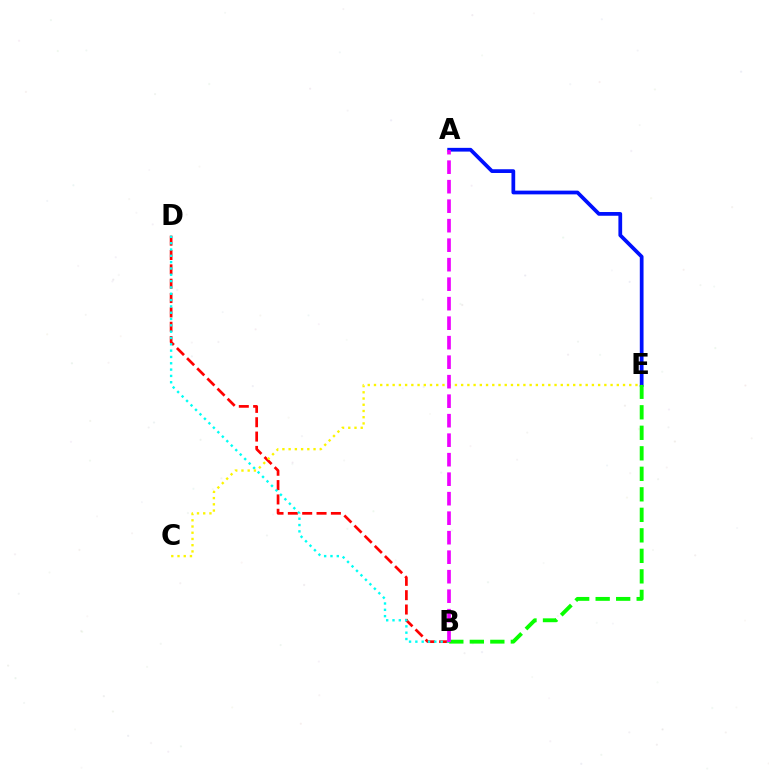{('B', 'D'): [{'color': '#ff0000', 'line_style': 'dashed', 'thickness': 1.95}, {'color': '#00fff6', 'line_style': 'dotted', 'thickness': 1.72}], ('A', 'E'): [{'color': '#0010ff', 'line_style': 'solid', 'thickness': 2.69}], ('B', 'E'): [{'color': '#08ff00', 'line_style': 'dashed', 'thickness': 2.79}], ('C', 'E'): [{'color': '#fcf500', 'line_style': 'dotted', 'thickness': 1.69}], ('A', 'B'): [{'color': '#ee00ff', 'line_style': 'dashed', 'thickness': 2.65}]}